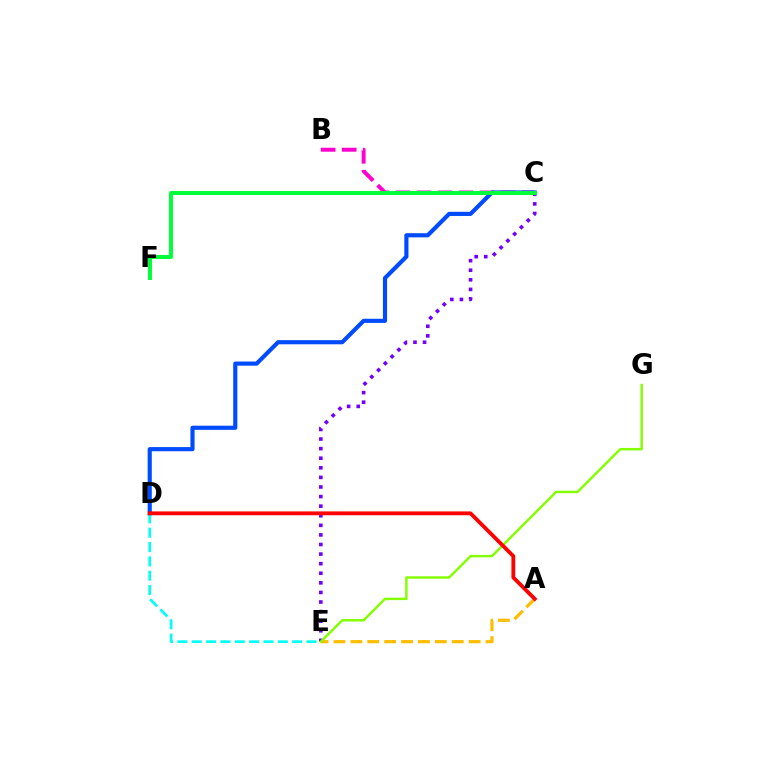{('A', 'E'): [{'color': '#ffbd00', 'line_style': 'dashed', 'thickness': 2.29}], ('C', 'E'): [{'color': '#7200ff', 'line_style': 'dotted', 'thickness': 2.6}], ('B', 'C'): [{'color': '#ff00cf', 'line_style': 'dashed', 'thickness': 2.85}], ('E', 'G'): [{'color': '#84ff00', 'line_style': 'solid', 'thickness': 1.76}], ('C', 'D'): [{'color': '#004bff', 'line_style': 'solid', 'thickness': 2.98}], ('D', 'E'): [{'color': '#00fff6', 'line_style': 'dashed', 'thickness': 1.95}], ('C', 'F'): [{'color': '#00ff39', 'line_style': 'solid', 'thickness': 2.85}], ('A', 'D'): [{'color': '#ff0000', 'line_style': 'solid', 'thickness': 2.75}]}